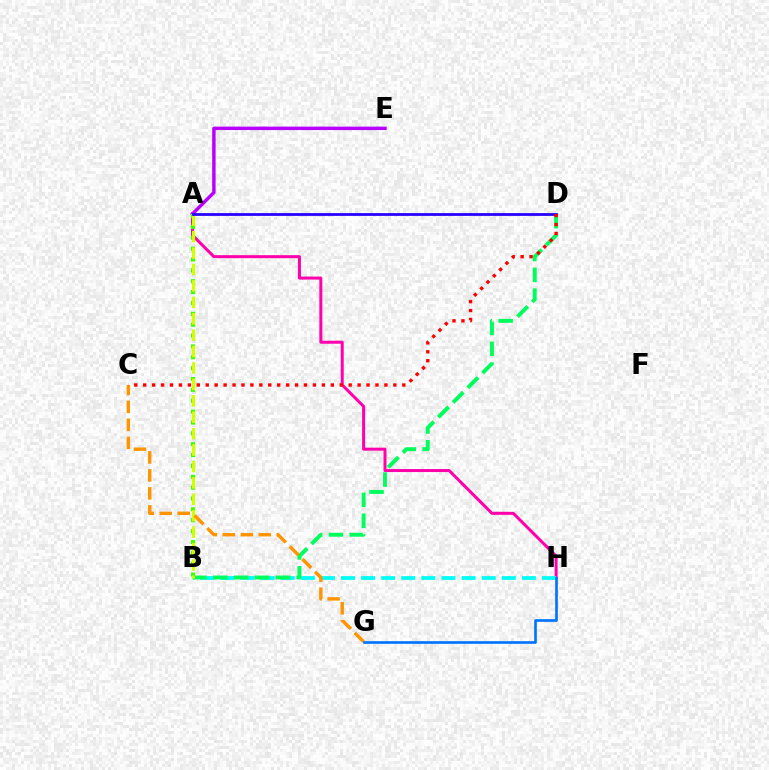{('A', 'H'): [{'color': '#ff00ac', 'line_style': 'solid', 'thickness': 2.16}], ('A', 'E'): [{'color': '#b900ff', 'line_style': 'solid', 'thickness': 2.48}], ('B', 'H'): [{'color': '#00fff6', 'line_style': 'dashed', 'thickness': 2.73}], ('B', 'D'): [{'color': '#00ff5c', 'line_style': 'dashed', 'thickness': 2.83}], ('A', 'B'): [{'color': '#3dff00', 'line_style': 'dotted', 'thickness': 2.95}, {'color': '#d1ff00', 'line_style': 'dashed', 'thickness': 2.23}], ('A', 'D'): [{'color': '#2500ff', 'line_style': 'solid', 'thickness': 1.98}], ('C', 'G'): [{'color': '#ff9400', 'line_style': 'dashed', 'thickness': 2.44}], ('C', 'D'): [{'color': '#ff0000', 'line_style': 'dotted', 'thickness': 2.43}], ('G', 'H'): [{'color': '#0074ff', 'line_style': 'solid', 'thickness': 1.91}]}